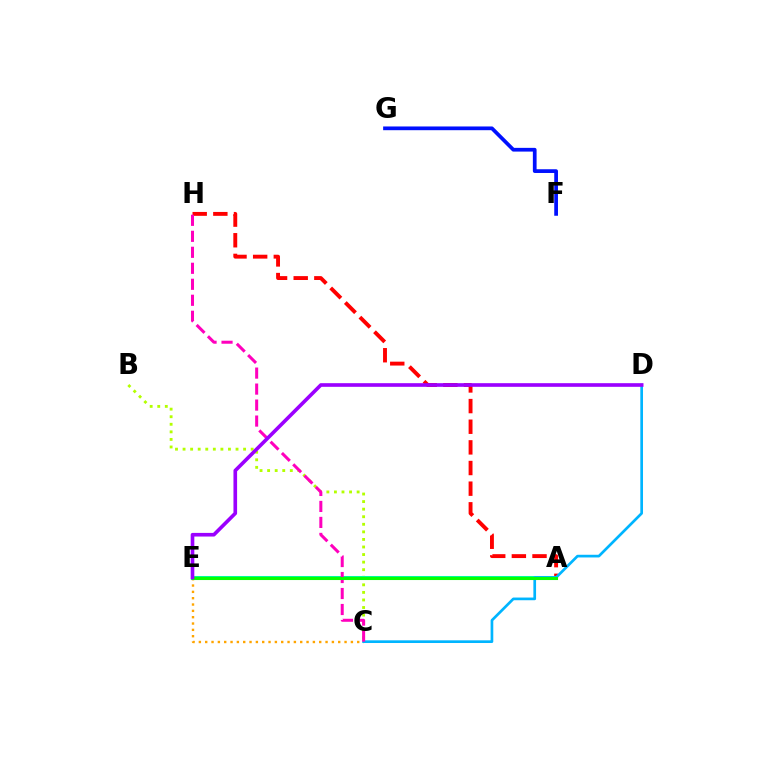{('C', 'E'): [{'color': '#ffa500', 'line_style': 'dotted', 'thickness': 1.72}], ('B', 'C'): [{'color': '#b3ff00', 'line_style': 'dotted', 'thickness': 2.06}], ('A', 'H'): [{'color': '#ff0000', 'line_style': 'dashed', 'thickness': 2.8}], ('A', 'E'): [{'color': '#00ff9d', 'line_style': 'solid', 'thickness': 2.89}, {'color': '#08ff00', 'line_style': 'solid', 'thickness': 2.2}], ('C', 'D'): [{'color': '#00b5ff', 'line_style': 'solid', 'thickness': 1.93}], ('C', 'H'): [{'color': '#ff00bd', 'line_style': 'dashed', 'thickness': 2.17}], ('F', 'G'): [{'color': '#0010ff', 'line_style': 'solid', 'thickness': 2.68}], ('D', 'E'): [{'color': '#9b00ff', 'line_style': 'solid', 'thickness': 2.62}]}